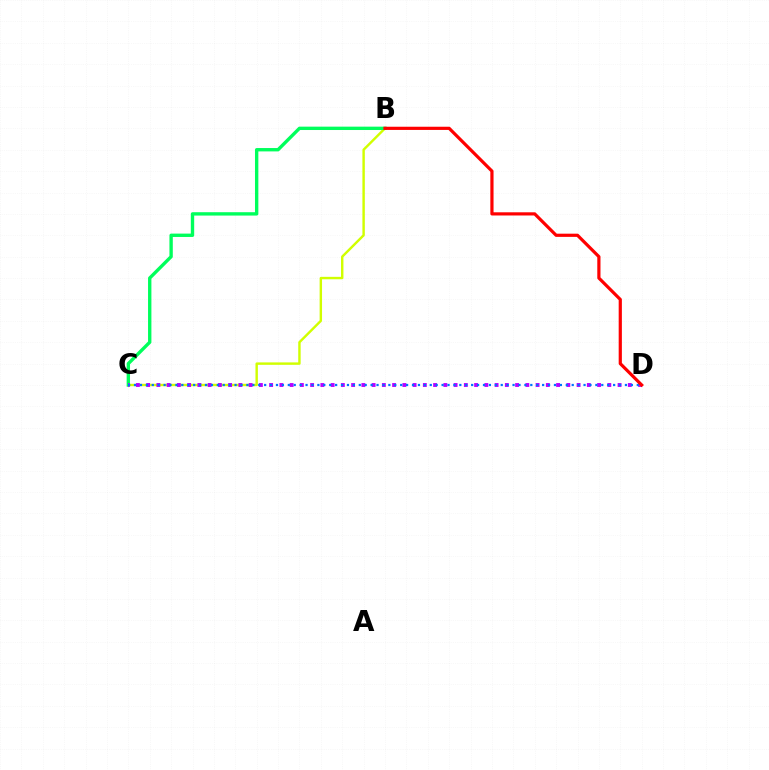{('B', 'C'): [{'color': '#d1ff00', 'line_style': 'solid', 'thickness': 1.74}, {'color': '#00ff5c', 'line_style': 'solid', 'thickness': 2.42}], ('C', 'D'): [{'color': '#b900ff', 'line_style': 'dotted', 'thickness': 2.78}, {'color': '#0074ff', 'line_style': 'dotted', 'thickness': 1.61}], ('B', 'D'): [{'color': '#ff0000', 'line_style': 'solid', 'thickness': 2.3}]}